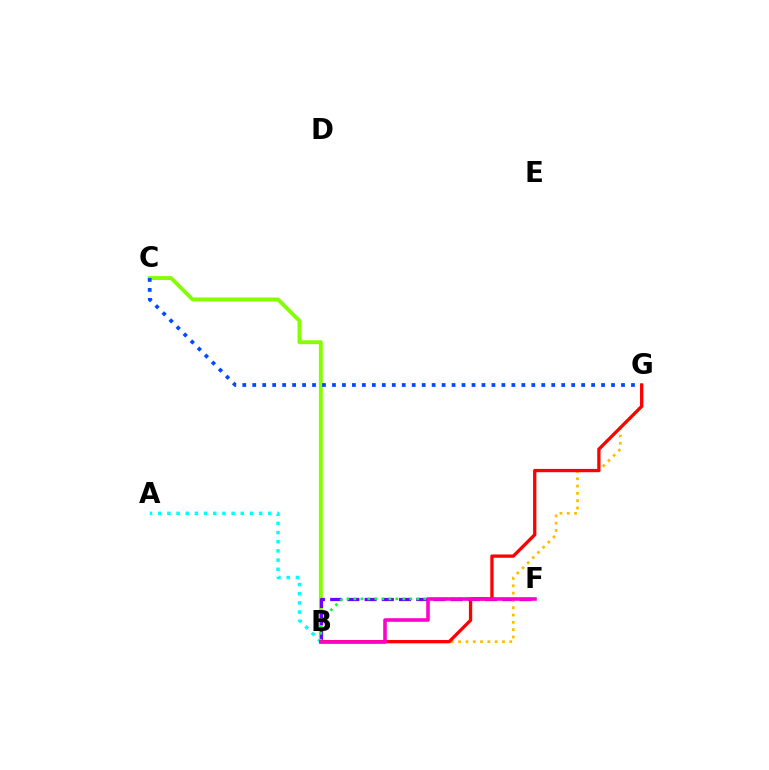{('B', 'C'): [{'color': '#84ff00', 'line_style': 'solid', 'thickness': 2.79}], ('B', 'F'): [{'color': '#7200ff', 'line_style': 'dashed', 'thickness': 2.34}, {'color': '#00ff39', 'line_style': 'dotted', 'thickness': 1.9}, {'color': '#ff00cf', 'line_style': 'solid', 'thickness': 2.58}], ('A', 'B'): [{'color': '#00fff6', 'line_style': 'dotted', 'thickness': 2.49}], ('B', 'G'): [{'color': '#ffbd00', 'line_style': 'dotted', 'thickness': 1.99}, {'color': '#ff0000', 'line_style': 'solid', 'thickness': 2.37}], ('C', 'G'): [{'color': '#004bff', 'line_style': 'dotted', 'thickness': 2.71}]}